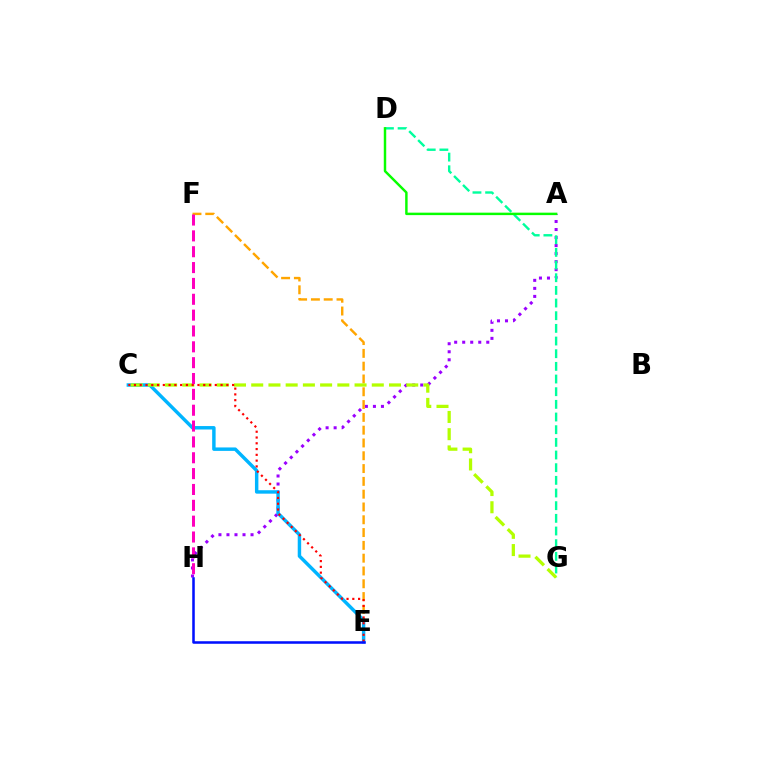{('A', 'H'): [{'color': '#9b00ff', 'line_style': 'dotted', 'thickness': 2.18}], ('E', 'F'): [{'color': '#ffa500', 'line_style': 'dashed', 'thickness': 1.74}], ('D', 'G'): [{'color': '#00ff9d', 'line_style': 'dashed', 'thickness': 1.72}], ('C', 'E'): [{'color': '#00b5ff', 'line_style': 'solid', 'thickness': 2.48}, {'color': '#ff0000', 'line_style': 'dotted', 'thickness': 1.57}], ('C', 'G'): [{'color': '#b3ff00', 'line_style': 'dashed', 'thickness': 2.34}], ('E', 'H'): [{'color': '#0010ff', 'line_style': 'solid', 'thickness': 1.83}], ('F', 'H'): [{'color': '#ff00bd', 'line_style': 'dashed', 'thickness': 2.15}], ('A', 'D'): [{'color': '#08ff00', 'line_style': 'solid', 'thickness': 1.77}]}